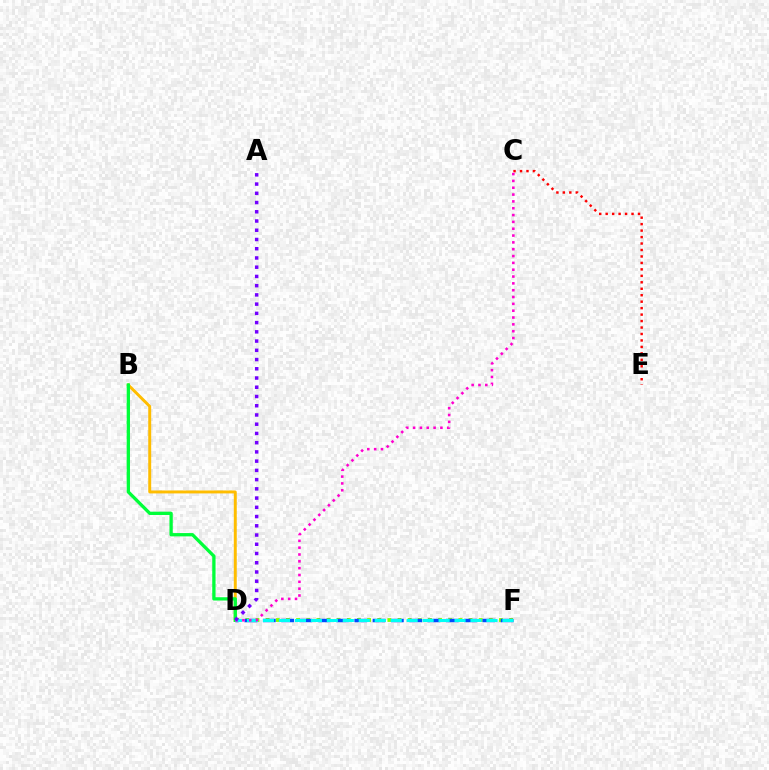{('D', 'F'): [{'color': '#84ff00', 'line_style': 'dotted', 'thickness': 2.76}, {'color': '#004bff', 'line_style': 'dashed', 'thickness': 2.49}, {'color': '#00fff6', 'line_style': 'dashed', 'thickness': 2.17}], ('B', 'D'): [{'color': '#ffbd00', 'line_style': 'solid', 'thickness': 2.12}, {'color': '#00ff39', 'line_style': 'solid', 'thickness': 2.38}], ('C', 'E'): [{'color': '#ff0000', 'line_style': 'dotted', 'thickness': 1.76}], ('C', 'D'): [{'color': '#ff00cf', 'line_style': 'dotted', 'thickness': 1.86}], ('A', 'D'): [{'color': '#7200ff', 'line_style': 'dotted', 'thickness': 2.51}]}